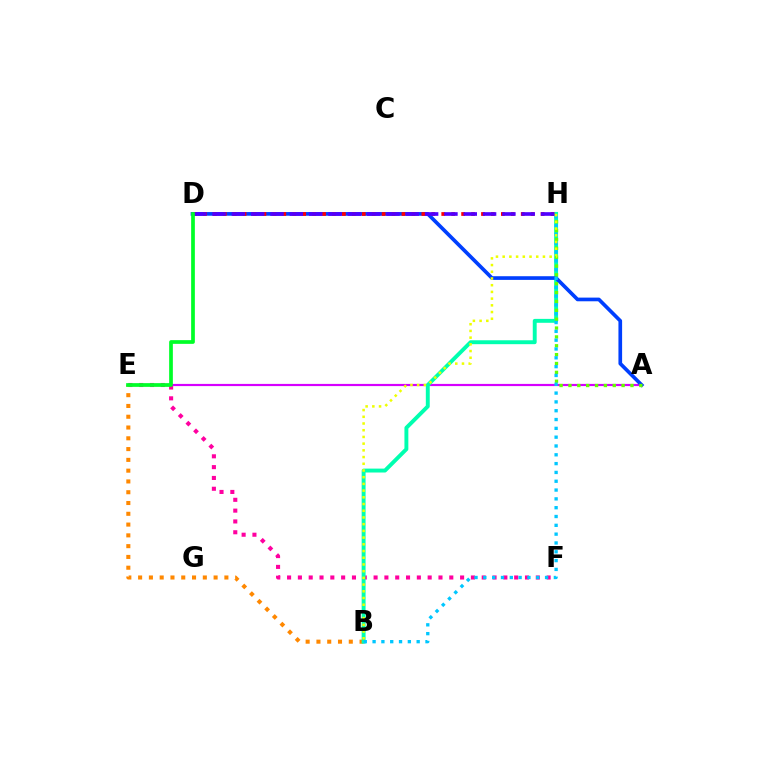{('E', 'F'): [{'color': '#ff00a0', 'line_style': 'dotted', 'thickness': 2.94}], ('A', 'E'): [{'color': '#d600ff', 'line_style': 'solid', 'thickness': 1.58}], ('B', 'E'): [{'color': '#ff8800', 'line_style': 'dotted', 'thickness': 2.93}], ('B', 'H'): [{'color': '#00ffaf', 'line_style': 'solid', 'thickness': 2.81}, {'color': '#00c7ff', 'line_style': 'dotted', 'thickness': 2.4}, {'color': '#eeff00', 'line_style': 'dotted', 'thickness': 1.82}], ('A', 'D'): [{'color': '#003fff', 'line_style': 'solid', 'thickness': 2.65}], ('D', 'H'): [{'color': '#ff0000', 'line_style': 'dotted', 'thickness': 2.7}, {'color': '#4f00ff', 'line_style': 'dashed', 'thickness': 2.62}], ('A', 'H'): [{'color': '#66ff00', 'line_style': 'dotted', 'thickness': 2.41}], ('D', 'E'): [{'color': '#00ff27', 'line_style': 'solid', 'thickness': 2.67}]}